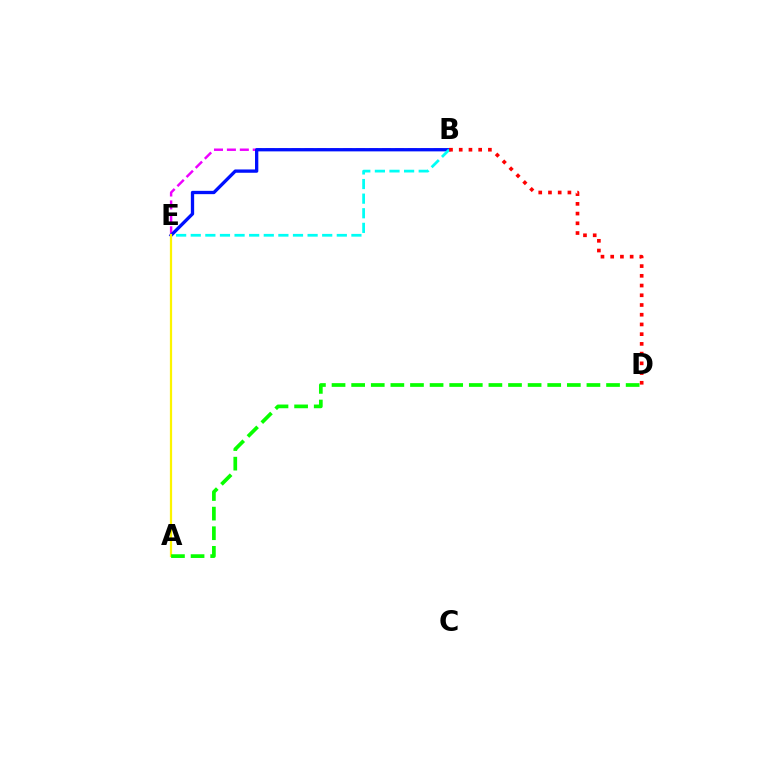{('B', 'E'): [{'color': '#ee00ff', 'line_style': 'dashed', 'thickness': 1.76}, {'color': '#0010ff', 'line_style': 'solid', 'thickness': 2.38}, {'color': '#00fff6', 'line_style': 'dashed', 'thickness': 1.98}], ('A', 'E'): [{'color': '#fcf500', 'line_style': 'solid', 'thickness': 1.6}], ('A', 'D'): [{'color': '#08ff00', 'line_style': 'dashed', 'thickness': 2.66}], ('B', 'D'): [{'color': '#ff0000', 'line_style': 'dotted', 'thickness': 2.64}]}